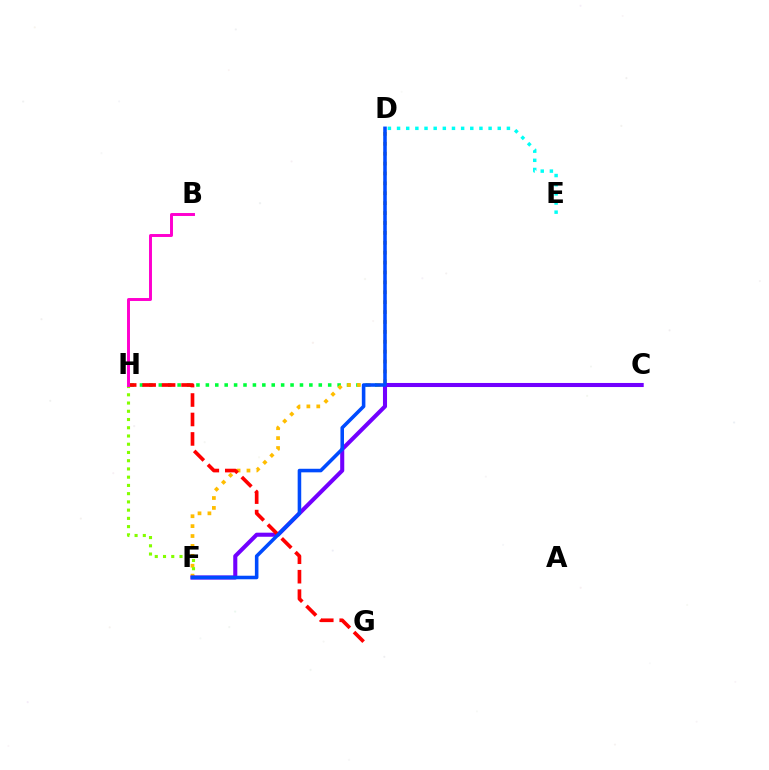{('C', 'H'): [{'color': '#00ff39', 'line_style': 'dotted', 'thickness': 2.56}], ('D', 'F'): [{'color': '#ffbd00', 'line_style': 'dotted', 'thickness': 2.69}, {'color': '#004bff', 'line_style': 'solid', 'thickness': 2.57}], ('F', 'H'): [{'color': '#84ff00', 'line_style': 'dotted', 'thickness': 2.24}], ('C', 'F'): [{'color': '#7200ff', 'line_style': 'solid', 'thickness': 2.93}], ('D', 'E'): [{'color': '#00fff6', 'line_style': 'dotted', 'thickness': 2.49}], ('G', 'H'): [{'color': '#ff0000', 'line_style': 'dashed', 'thickness': 2.64}], ('B', 'H'): [{'color': '#ff00cf', 'line_style': 'solid', 'thickness': 2.13}]}